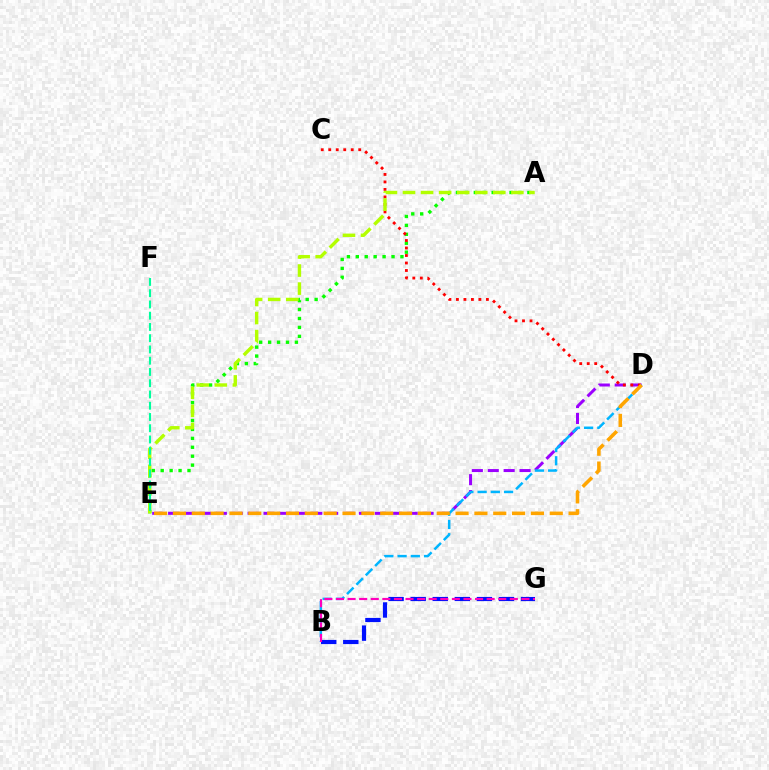{('D', 'E'): [{'color': '#9b00ff', 'line_style': 'dashed', 'thickness': 2.16}, {'color': '#ffa500', 'line_style': 'dashed', 'thickness': 2.56}], ('B', 'D'): [{'color': '#00b5ff', 'line_style': 'dashed', 'thickness': 1.8}], ('A', 'E'): [{'color': '#08ff00', 'line_style': 'dotted', 'thickness': 2.43}, {'color': '#b3ff00', 'line_style': 'dashed', 'thickness': 2.45}], ('C', 'D'): [{'color': '#ff0000', 'line_style': 'dotted', 'thickness': 2.04}], ('B', 'G'): [{'color': '#0010ff', 'line_style': 'dashed', 'thickness': 3.0}, {'color': '#ff00bd', 'line_style': 'dashed', 'thickness': 1.57}], ('E', 'F'): [{'color': '#00ff9d', 'line_style': 'dashed', 'thickness': 1.53}]}